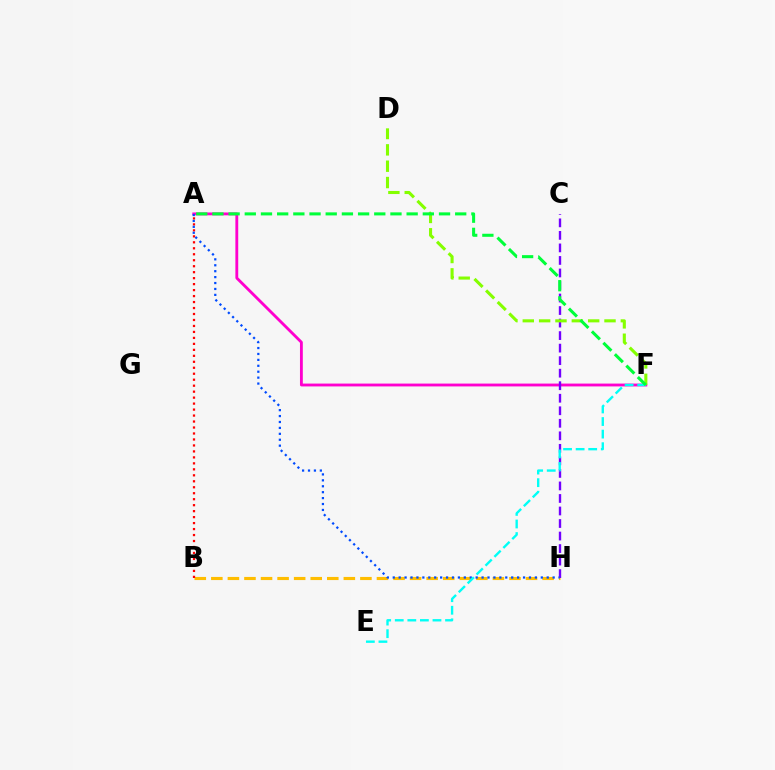{('B', 'H'): [{'color': '#ffbd00', 'line_style': 'dashed', 'thickness': 2.25}], ('A', 'F'): [{'color': '#ff00cf', 'line_style': 'solid', 'thickness': 2.05}, {'color': '#00ff39', 'line_style': 'dashed', 'thickness': 2.2}], ('C', 'H'): [{'color': '#7200ff', 'line_style': 'dashed', 'thickness': 1.7}], ('A', 'B'): [{'color': '#ff0000', 'line_style': 'dotted', 'thickness': 1.62}], ('A', 'H'): [{'color': '#004bff', 'line_style': 'dotted', 'thickness': 1.61}], ('D', 'F'): [{'color': '#84ff00', 'line_style': 'dashed', 'thickness': 2.22}], ('E', 'F'): [{'color': '#00fff6', 'line_style': 'dashed', 'thickness': 1.71}]}